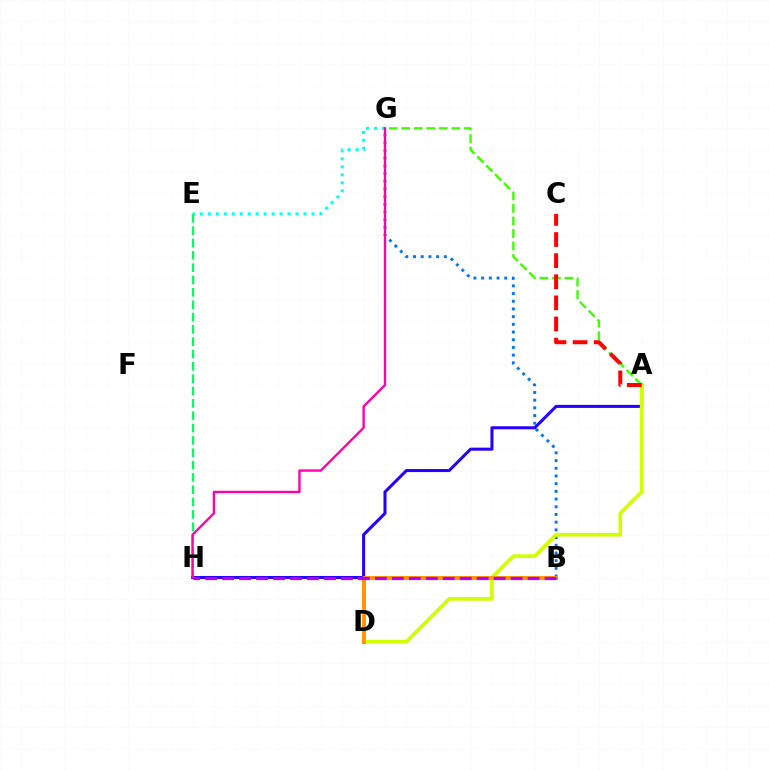{('B', 'G'): [{'color': '#0074ff', 'line_style': 'dotted', 'thickness': 2.09}], ('A', 'H'): [{'color': '#2500ff', 'line_style': 'solid', 'thickness': 2.19}], ('A', 'D'): [{'color': '#d1ff00', 'line_style': 'solid', 'thickness': 2.63}], ('A', 'G'): [{'color': '#3dff00', 'line_style': 'dashed', 'thickness': 1.7}], ('E', 'G'): [{'color': '#00fff6', 'line_style': 'dotted', 'thickness': 2.17}], ('A', 'C'): [{'color': '#ff0000', 'line_style': 'dashed', 'thickness': 2.87}], ('E', 'H'): [{'color': '#00ff5c', 'line_style': 'dashed', 'thickness': 1.68}], ('B', 'D'): [{'color': '#ff9400', 'line_style': 'solid', 'thickness': 2.83}], ('G', 'H'): [{'color': '#ff00ac', 'line_style': 'solid', 'thickness': 1.69}], ('B', 'H'): [{'color': '#b900ff', 'line_style': 'dashed', 'thickness': 2.31}]}